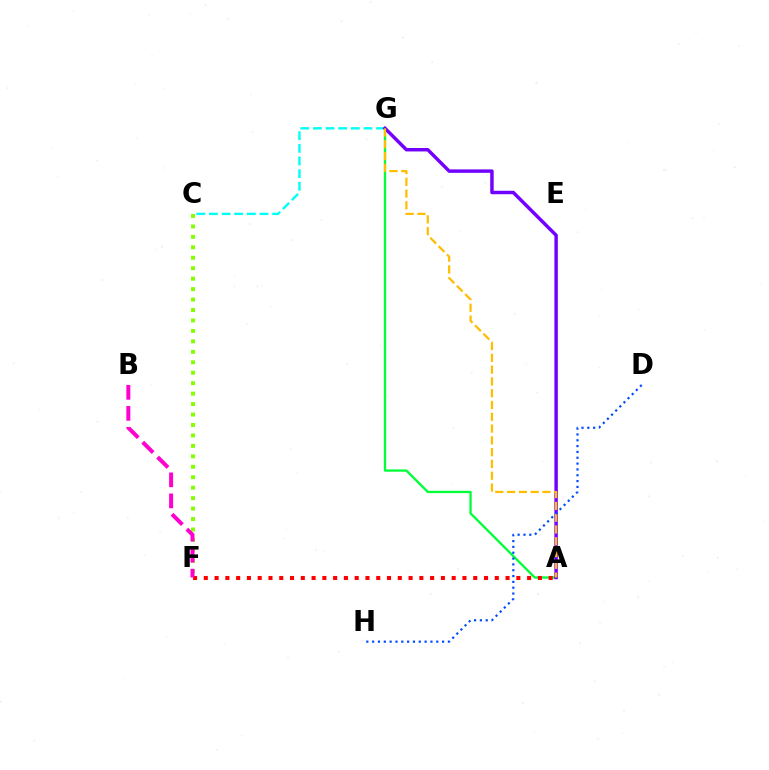{('A', 'G'): [{'color': '#00ff39', 'line_style': 'solid', 'thickness': 1.67}, {'color': '#7200ff', 'line_style': 'solid', 'thickness': 2.48}, {'color': '#ffbd00', 'line_style': 'dashed', 'thickness': 1.6}], ('A', 'F'): [{'color': '#ff0000', 'line_style': 'dotted', 'thickness': 2.93}], ('C', 'G'): [{'color': '#00fff6', 'line_style': 'dashed', 'thickness': 1.72}], ('C', 'F'): [{'color': '#84ff00', 'line_style': 'dotted', 'thickness': 2.84}], ('B', 'F'): [{'color': '#ff00cf', 'line_style': 'dashed', 'thickness': 2.86}], ('D', 'H'): [{'color': '#004bff', 'line_style': 'dotted', 'thickness': 1.58}]}